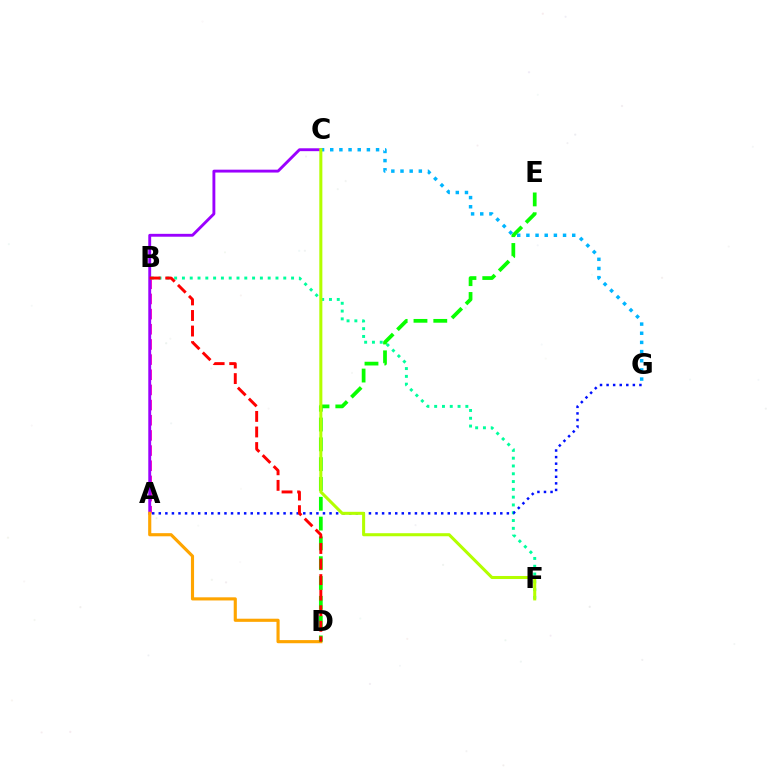{('A', 'B'): [{'color': '#ff00bd', 'line_style': 'dashed', 'thickness': 2.06}], ('A', 'C'): [{'color': '#9b00ff', 'line_style': 'solid', 'thickness': 2.07}], ('B', 'F'): [{'color': '#00ff9d', 'line_style': 'dotted', 'thickness': 2.12}], ('A', 'D'): [{'color': '#ffa500', 'line_style': 'solid', 'thickness': 2.26}], ('A', 'G'): [{'color': '#0010ff', 'line_style': 'dotted', 'thickness': 1.78}], ('D', 'E'): [{'color': '#08ff00', 'line_style': 'dashed', 'thickness': 2.69}], ('C', 'G'): [{'color': '#00b5ff', 'line_style': 'dotted', 'thickness': 2.49}], ('B', 'D'): [{'color': '#ff0000', 'line_style': 'dashed', 'thickness': 2.11}], ('C', 'F'): [{'color': '#b3ff00', 'line_style': 'solid', 'thickness': 2.19}]}